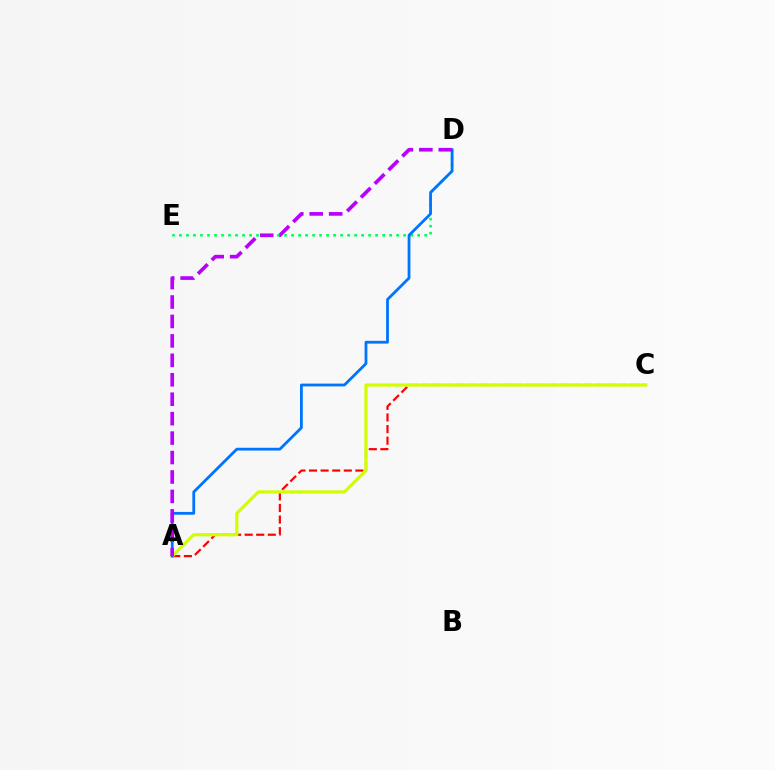{('A', 'C'): [{'color': '#ff0000', 'line_style': 'dashed', 'thickness': 1.58}, {'color': '#d1ff00', 'line_style': 'solid', 'thickness': 2.31}], ('D', 'E'): [{'color': '#00ff5c', 'line_style': 'dotted', 'thickness': 1.9}], ('A', 'D'): [{'color': '#0074ff', 'line_style': 'solid', 'thickness': 2.01}, {'color': '#b900ff', 'line_style': 'dashed', 'thickness': 2.64}]}